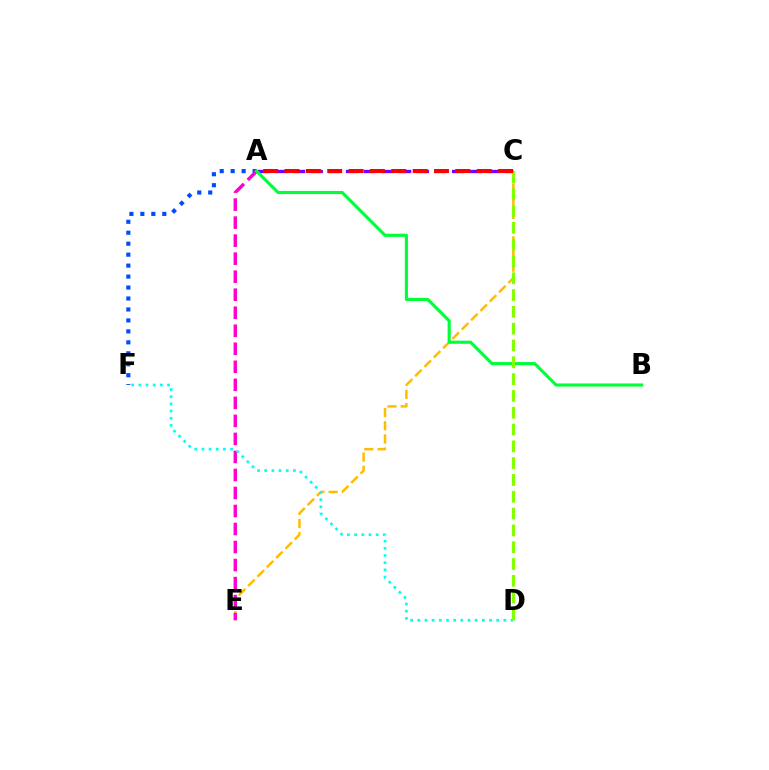{('A', 'F'): [{'color': '#004bff', 'line_style': 'dotted', 'thickness': 2.98}], ('C', 'E'): [{'color': '#ffbd00', 'line_style': 'dashed', 'thickness': 1.79}], ('A', 'E'): [{'color': '#ff00cf', 'line_style': 'dashed', 'thickness': 2.45}], ('A', 'C'): [{'color': '#7200ff', 'line_style': 'dashed', 'thickness': 2.4}, {'color': '#ff0000', 'line_style': 'dashed', 'thickness': 2.9}], ('A', 'B'): [{'color': '#00ff39', 'line_style': 'solid', 'thickness': 2.25}], ('D', 'F'): [{'color': '#00fff6', 'line_style': 'dotted', 'thickness': 1.95}], ('C', 'D'): [{'color': '#84ff00', 'line_style': 'dashed', 'thickness': 2.28}]}